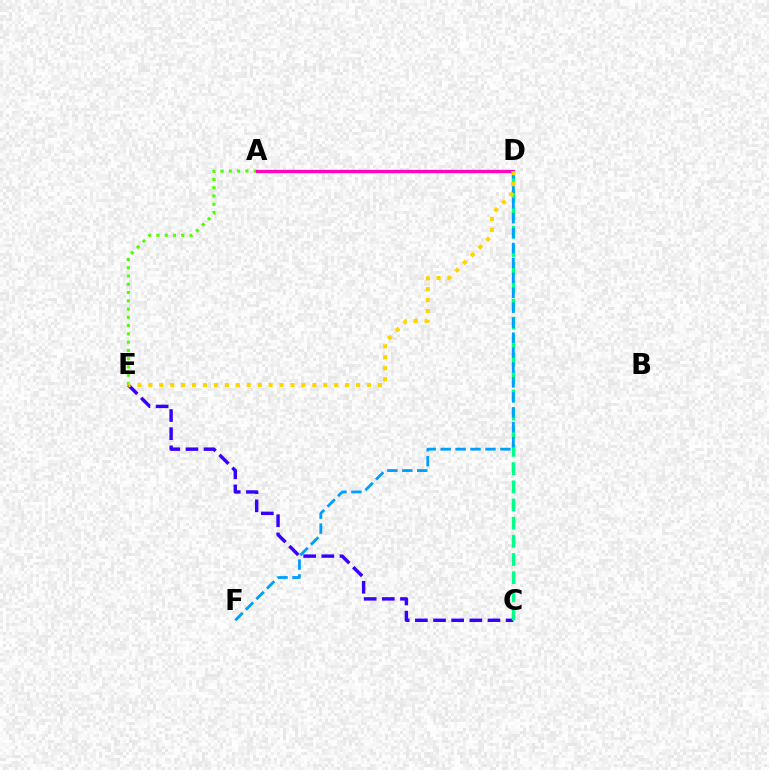{('C', 'E'): [{'color': '#3700ff', 'line_style': 'dashed', 'thickness': 2.47}], ('C', 'D'): [{'color': '#00ff86', 'line_style': 'dashed', 'thickness': 2.47}], ('D', 'F'): [{'color': '#009eff', 'line_style': 'dashed', 'thickness': 2.03}], ('A', 'E'): [{'color': '#4fff00', 'line_style': 'dotted', 'thickness': 2.25}], ('A', 'D'): [{'color': '#ff0000', 'line_style': 'solid', 'thickness': 2.36}, {'color': '#ff00ed', 'line_style': 'solid', 'thickness': 1.92}], ('D', 'E'): [{'color': '#ffd500', 'line_style': 'dotted', 'thickness': 2.97}]}